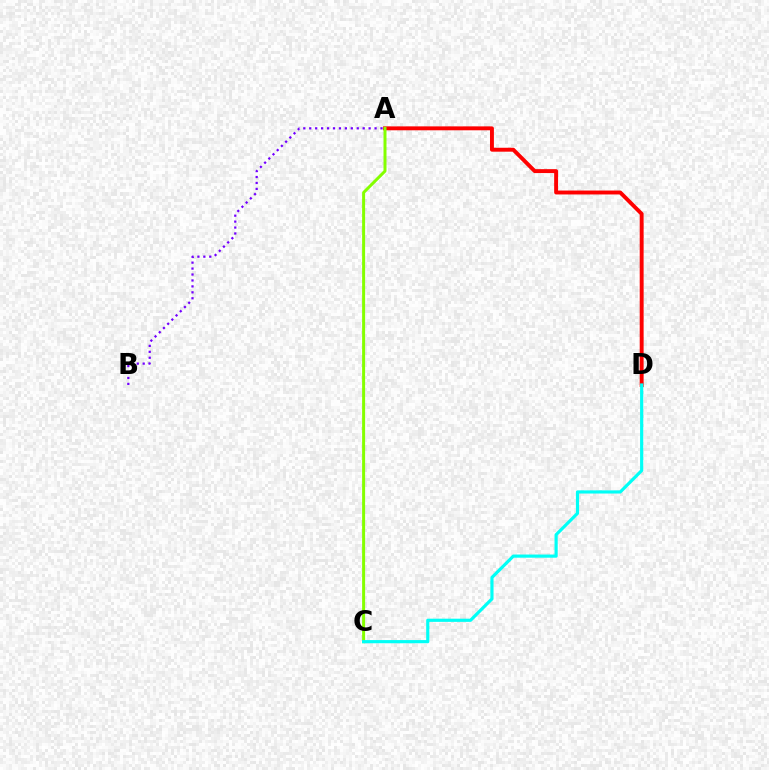{('A', 'B'): [{'color': '#7200ff', 'line_style': 'dotted', 'thickness': 1.61}], ('A', 'D'): [{'color': '#ff0000', 'line_style': 'solid', 'thickness': 2.82}], ('A', 'C'): [{'color': '#84ff00', 'line_style': 'solid', 'thickness': 2.15}], ('C', 'D'): [{'color': '#00fff6', 'line_style': 'solid', 'thickness': 2.28}]}